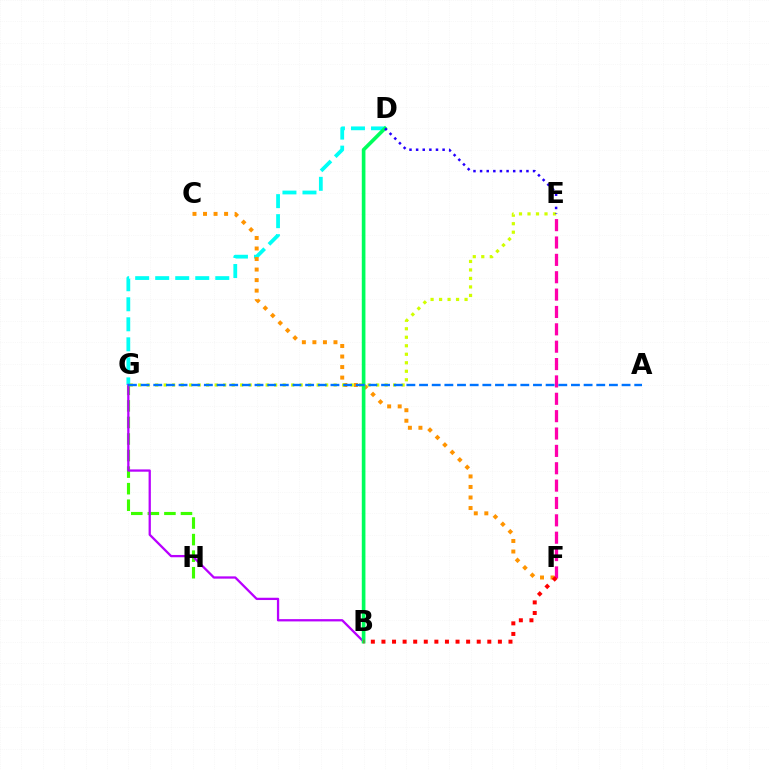{('D', 'G'): [{'color': '#00fff6', 'line_style': 'dashed', 'thickness': 2.72}], ('G', 'H'): [{'color': '#3dff00', 'line_style': 'dashed', 'thickness': 2.25}], ('B', 'G'): [{'color': '#b900ff', 'line_style': 'solid', 'thickness': 1.64}], ('C', 'F'): [{'color': '#ff9400', 'line_style': 'dotted', 'thickness': 2.86}], ('B', 'D'): [{'color': '#00ff5c', 'line_style': 'solid', 'thickness': 2.63}], ('E', 'G'): [{'color': '#d1ff00', 'line_style': 'dotted', 'thickness': 2.31}], ('E', 'F'): [{'color': '#ff00ac', 'line_style': 'dashed', 'thickness': 2.36}], ('A', 'G'): [{'color': '#0074ff', 'line_style': 'dashed', 'thickness': 1.72}], ('D', 'E'): [{'color': '#2500ff', 'line_style': 'dotted', 'thickness': 1.8}], ('B', 'F'): [{'color': '#ff0000', 'line_style': 'dotted', 'thickness': 2.88}]}